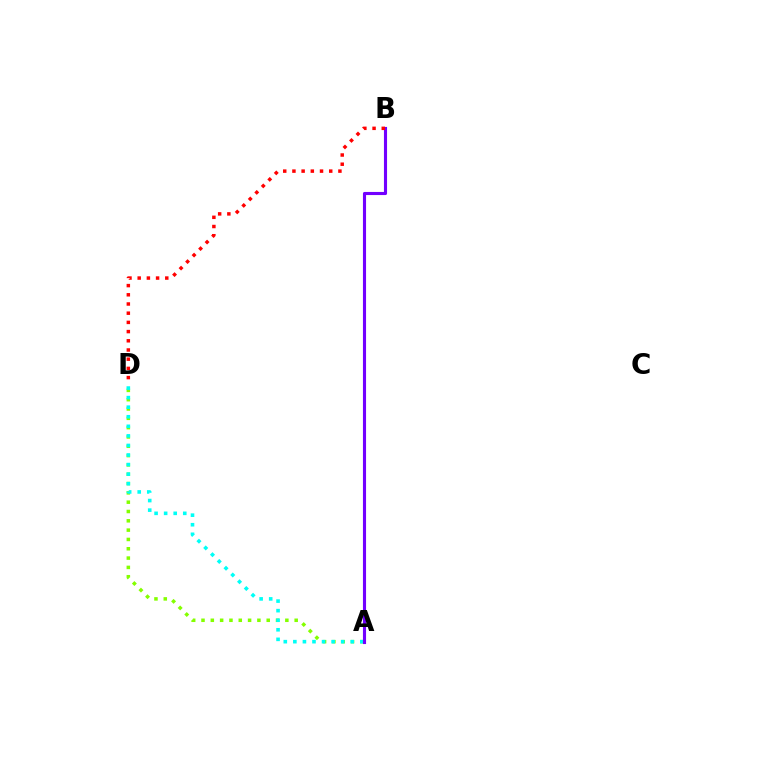{('A', 'D'): [{'color': '#84ff00', 'line_style': 'dotted', 'thickness': 2.53}, {'color': '#00fff6', 'line_style': 'dotted', 'thickness': 2.6}], ('A', 'B'): [{'color': '#7200ff', 'line_style': 'solid', 'thickness': 2.24}], ('B', 'D'): [{'color': '#ff0000', 'line_style': 'dotted', 'thickness': 2.5}]}